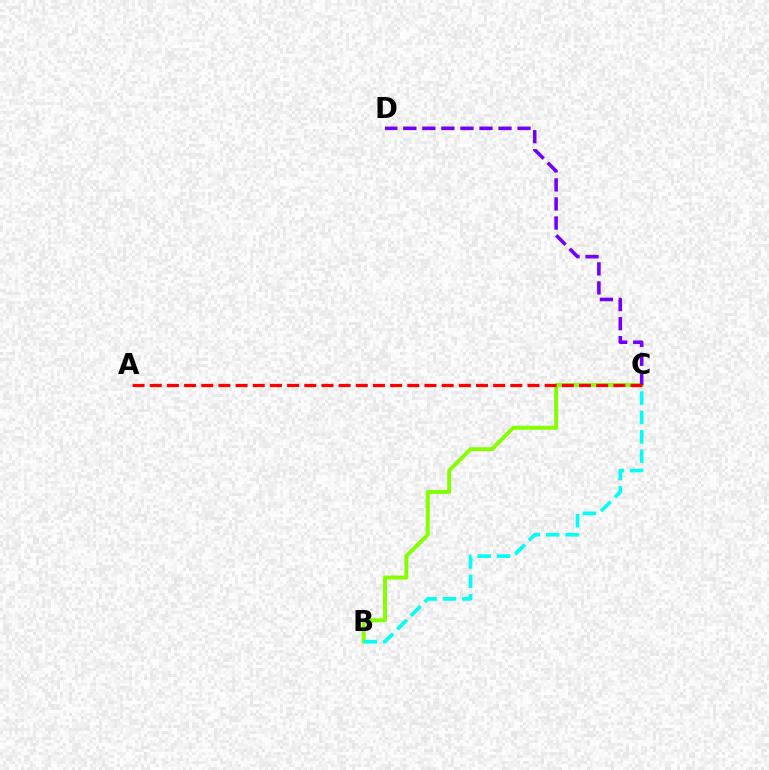{('B', 'C'): [{'color': '#84ff00', 'line_style': 'solid', 'thickness': 2.82}, {'color': '#00fff6', 'line_style': 'dashed', 'thickness': 2.63}], ('C', 'D'): [{'color': '#7200ff', 'line_style': 'dashed', 'thickness': 2.59}], ('A', 'C'): [{'color': '#ff0000', 'line_style': 'dashed', 'thickness': 2.33}]}